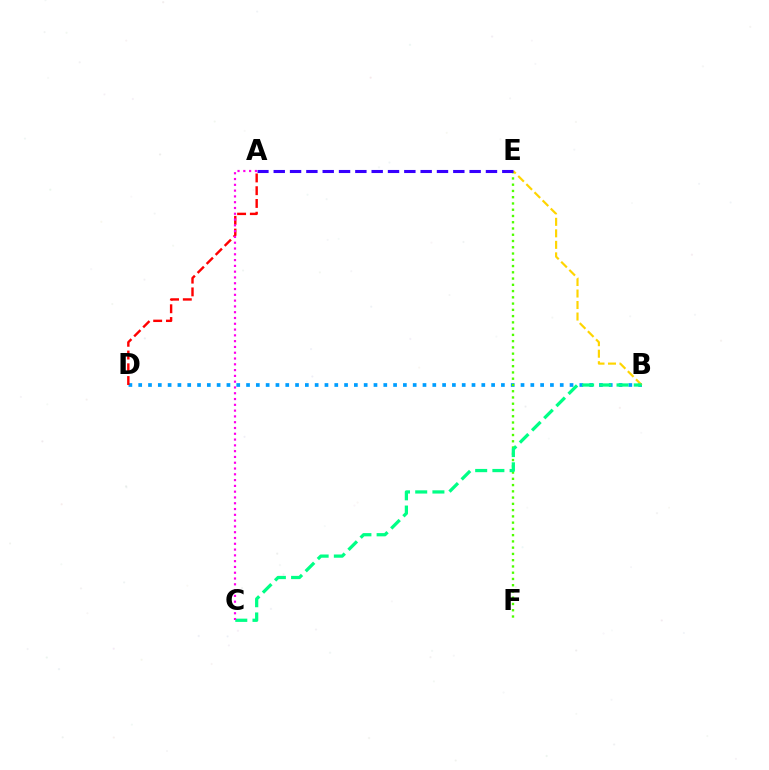{('B', 'D'): [{'color': '#009eff', 'line_style': 'dotted', 'thickness': 2.66}], ('A', 'D'): [{'color': '#ff0000', 'line_style': 'dashed', 'thickness': 1.73}], ('E', 'F'): [{'color': '#4fff00', 'line_style': 'dotted', 'thickness': 1.7}], ('B', 'E'): [{'color': '#ffd500', 'line_style': 'dashed', 'thickness': 1.56}], ('A', 'E'): [{'color': '#3700ff', 'line_style': 'dashed', 'thickness': 2.22}], ('B', 'C'): [{'color': '#00ff86', 'line_style': 'dashed', 'thickness': 2.34}], ('A', 'C'): [{'color': '#ff00ed', 'line_style': 'dotted', 'thickness': 1.57}]}